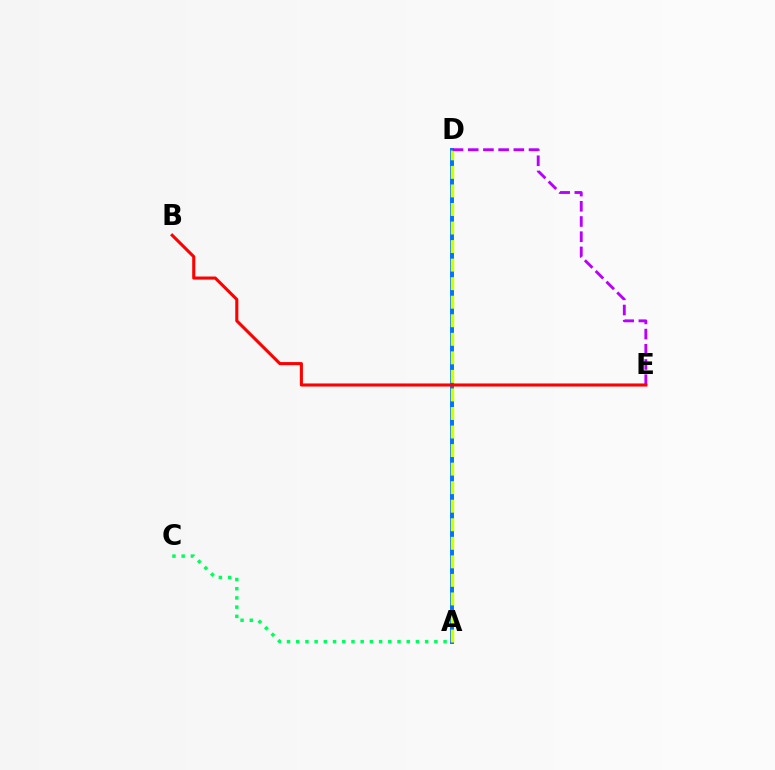{('A', 'D'): [{'color': '#0074ff', 'line_style': 'solid', 'thickness': 2.84}, {'color': '#d1ff00', 'line_style': 'dashed', 'thickness': 2.52}], ('D', 'E'): [{'color': '#b900ff', 'line_style': 'dashed', 'thickness': 2.07}], ('B', 'E'): [{'color': '#ff0000', 'line_style': 'solid', 'thickness': 2.22}], ('A', 'C'): [{'color': '#00ff5c', 'line_style': 'dotted', 'thickness': 2.5}]}